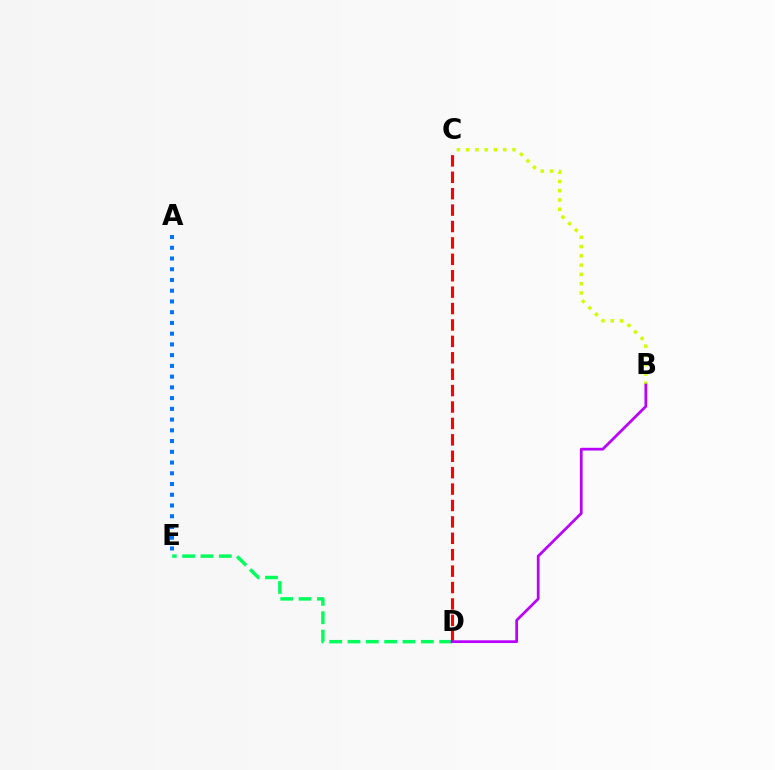{('B', 'C'): [{'color': '#d1ff00', 'line_style': 'dotted', 'thickness': 2.52}], ('D', 'E'): [{'color': '#00ff5c', 'line_style': 'dashed', 'thickness': 2.49}], ('A', 'E'): [{'color': '#0074ff', 'line_style': 'dotted', 'thickness': 2.92}], ('C', 'D'): [{'color': '#ff0000', 'line_style': 'dashed', 'thickness': 2.23}], ('B', 'D'): [{'color': '#b900ff', 'line_style': 'solid', 'thickness': 1.97}]}